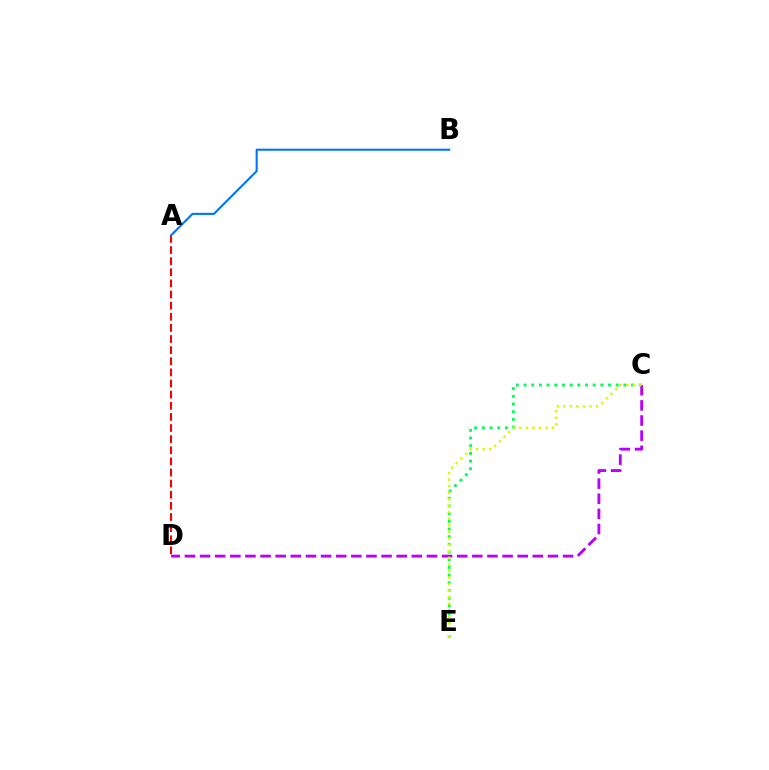{('A', 'D'): [{'color': '#ff0000', 'line_style': 'dashed', 'thickness': 1.51}], ('A', 'B'): [{'color': '#0074ff', 'line_style': 'solid', 'thickness': 1.52}], ('C', 'E'): [{'color': '#00ff5c', 'line_style': 'dotted', 'thickness': 2.09}, {'color': '#d1ff00', 'line_style': 'dotted', 'thickness': 1.78}], ('C', 'D'): [{'color': '#b900ff', 'line_style': 'dashed', 'thickness': 2.05}]}